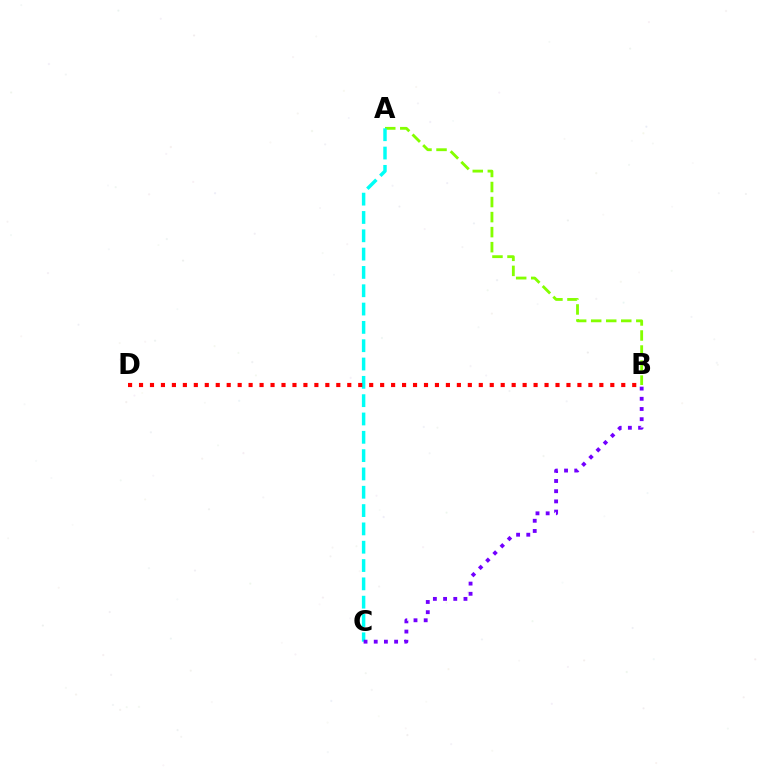{('A', 'B'): [{'color': '#84ff00', 'line_style': 'dashed', 'thickness': 2.04}], ('A', 'C'): [{'color': '#00fff6', 'line_style': 'dashed', 'thickness': 2.49}], ('B', 'D'): [{'color': '#ff0000', 'line_style': 'dotted', 'thickness': 2.98}], ('B', 'C'): [{'color': '#7200ff', 'line_style': 'dotted', 'thickness': 2.77}]}